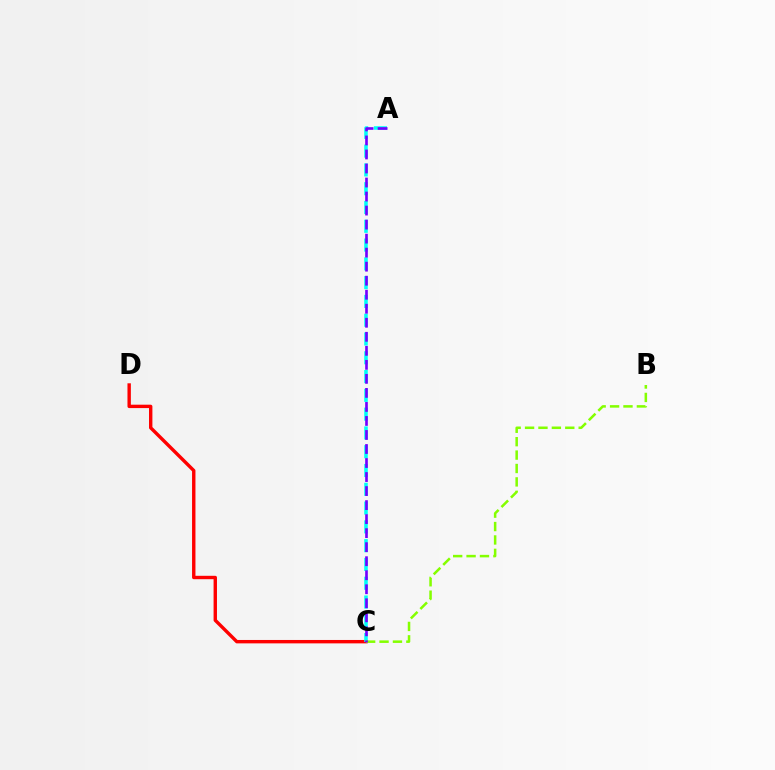{('C', 'D'): [{'color': '#ff0000', 'line_style': 'solid', 'thickness': 2.45}], ('A', 'C'): [{'color': '#00fff6', 'line_style': 'dashed', 'thickness': 2.55}, {'color': '#7200ff', 'line_style': 'dashed', 'thickness': 1.91}], ('B', 'C'): [{'color': '#84ff00', 'line_style': 'dashed', 'thickness': 1.82}]}